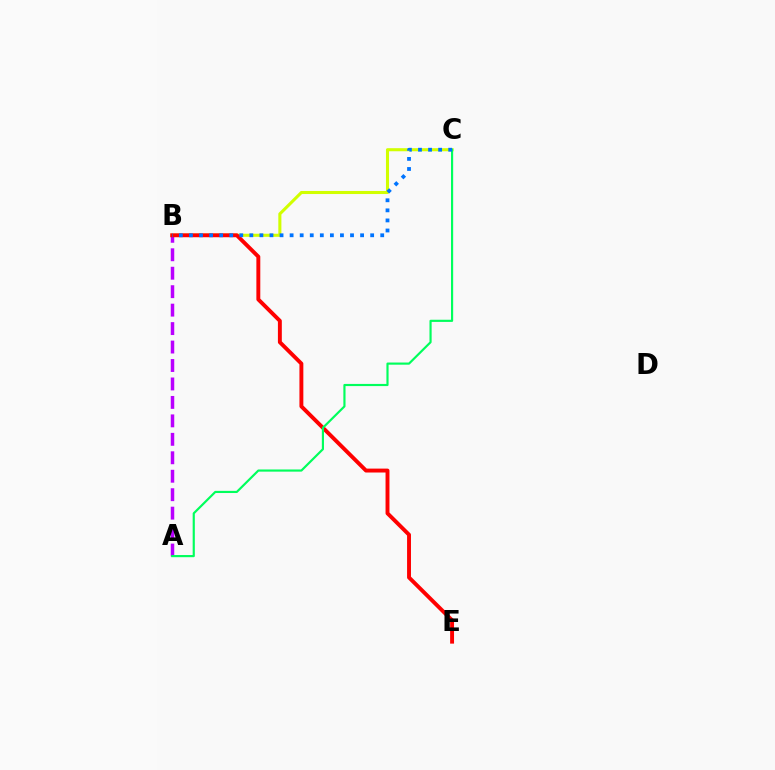{('A', 'B'): [{'color': '#b900ff', 'line_style': 'dashed', 'thickness': 2.51}], ('B', 'C'): [{'color': '#d1ff00', 'line_style': 'solid', 'thickness': 2.21}, {'color': '#0074ff', 'line_style': 'dotted', 'thickness': 2.74}], ('B', 'E'): [{'color': '#ff0000', 'line_style': 'solid', 'thickness': 2.81}], ('A', 'C'): [{'color': '#00ff5c', 'line_style': 'solid', 'thickness': 1.56}]}